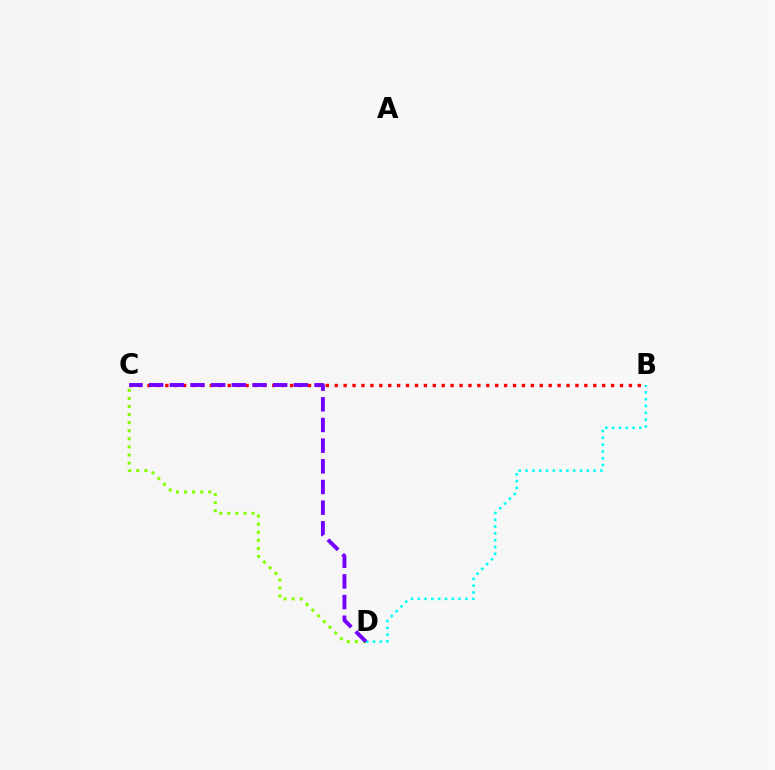{('B', 'C'): [{'color': '#ff0000', 'line_style': 'dotted', 'thickness': 2.42}], ('C', 'D'): [{'color': '#84ff00', 'line_style': 'dotted', 'thickness': 2.2}, {'color': '#7200ff', 'line_style': 'dashed', 'thickness': 2.81}], ('B', 'D'): [{'color': '#00fff6', 'line_style': 'dotted', 'thickness': 1.85}]}